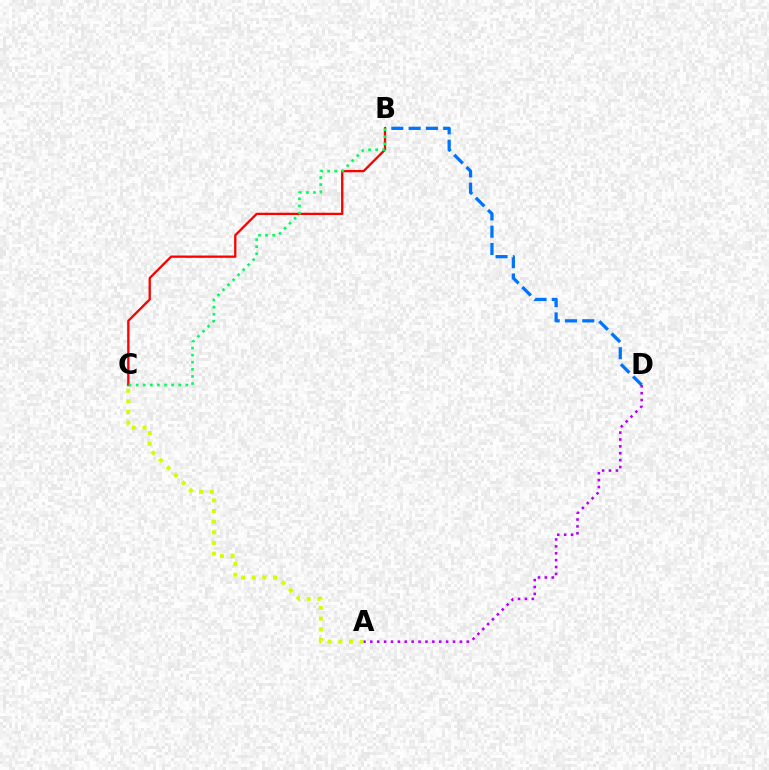{('A', 'C'): [{'color': '#d1ff00', 'line_style': 'dotted', 'thickness': 2.89}], ('B', 'D'): [{'color': '#0074ff', 'line_style': 'dashed', 'thickness': 2.35}], ('A', 'D'): [{'color': '#b900ff', 'line_style': 'dotted', 'thickness': 1.87}], ('B', 'C'): [{'color': '#ff0000', 'line_style': 'solid', 'thickness': 1.66}, {'color': '#00ff5c', 'line_style': 'dotted', 'thickness': 1.93}]}